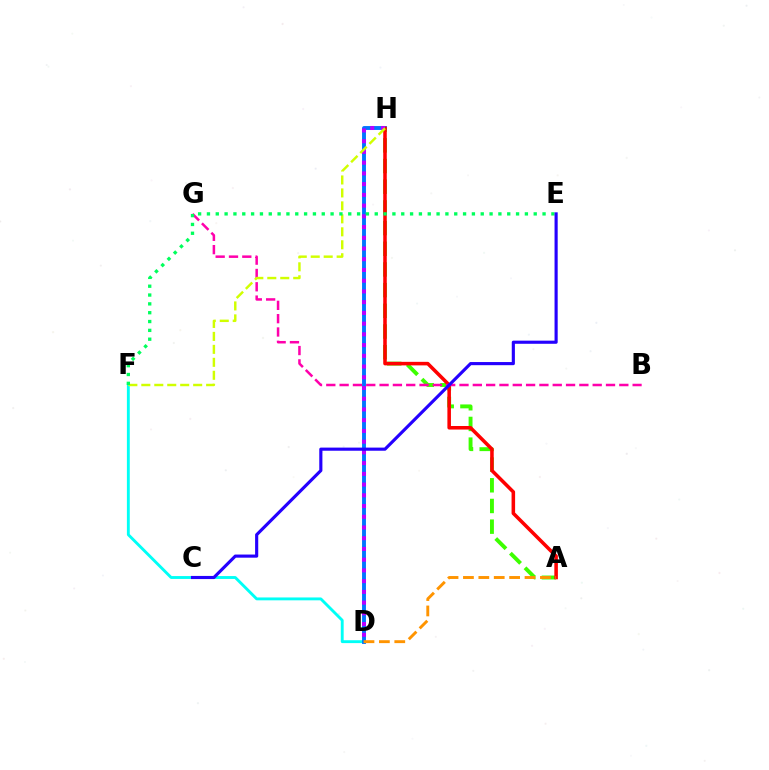{('D', 'F'): [{'color': '#00fff6', 'line_style': 'solid', 'thickness': 2.07}], ('D', 'H'): [{'color': '#0074ff', 'line_style': 'solid', 'thickness': 2.8}, {'color': '#b900ff', 'line_style': 'dotted', 'thickness': 2.92}], ('A', 'H'): [{'color': '#3dff00', 'line_style': 'dashed', 'thickness': 2.81}, {'color': '#ff0000', 'line_style': 'solid', 'thickness': 2.55}], ('B', 'G'): [{'color': '#ff00ac', 'line_style': 'dashed', 'thickness': 1.81}], ('F', 'H'): [{'color': '#d1ff00', 'line_style': 'dashed', 'thickness': 1.76}], ('A', 'D'): [{'color': '#ff9400', 'line_style': 'dashed', 'thickness': 2.09}], ('E', 'F'): [{'color': '#00ff5c', 'line_style': 'dotted', 'thickness': 2.4}], ('C', 'E'): [{'color': '#2500ff', 'line_style': 'solid', 'thickness': 2.26}]}